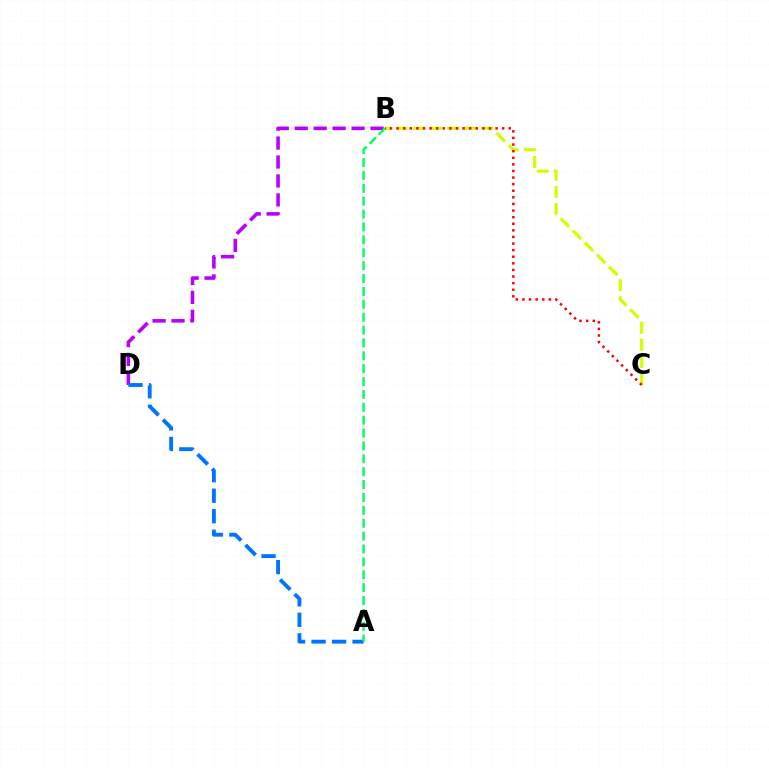{('B', 'D'): [{'color': '#b900ff', 'line_style': 'dashed', 'thickness': 2.57}], ('A', 'D'): [{'color': '#0074ff', 'line_style': 'dashed', 'thickness': 2.79}], ('B', 'C'): [{'color': '#d1ff00', 'line_style': 'dashed', 'thickness': 2.33}, {'color': '#ff0000', 'line_style': 'dotted', 'thickness': 1.79}], ('A', 'B'): [{'color': '#00ff5c', 'line_style': 'dashed', 'thickness': 1.75}]}